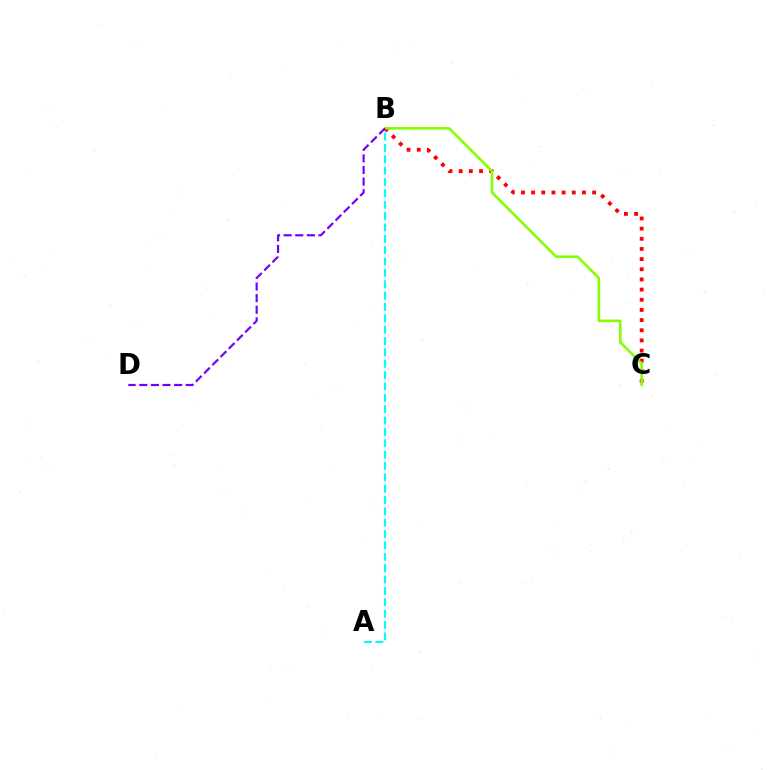{('A', 'B'): [{'color': '#00fff6', 'line_style': 'dashed', 'thickness': 1.54}], ('B', 'C'): [{'color': '#ff0000', 'line_style': 'dotted', 'thickness': 2.76}, {'color': '#84ff00', 'line_style': 'solid', 'thickness': 1.88}], ('B', 'D'): [{'color': '#7200ff', 'line_style': 'dashed', 'thickness': 1.58}]}